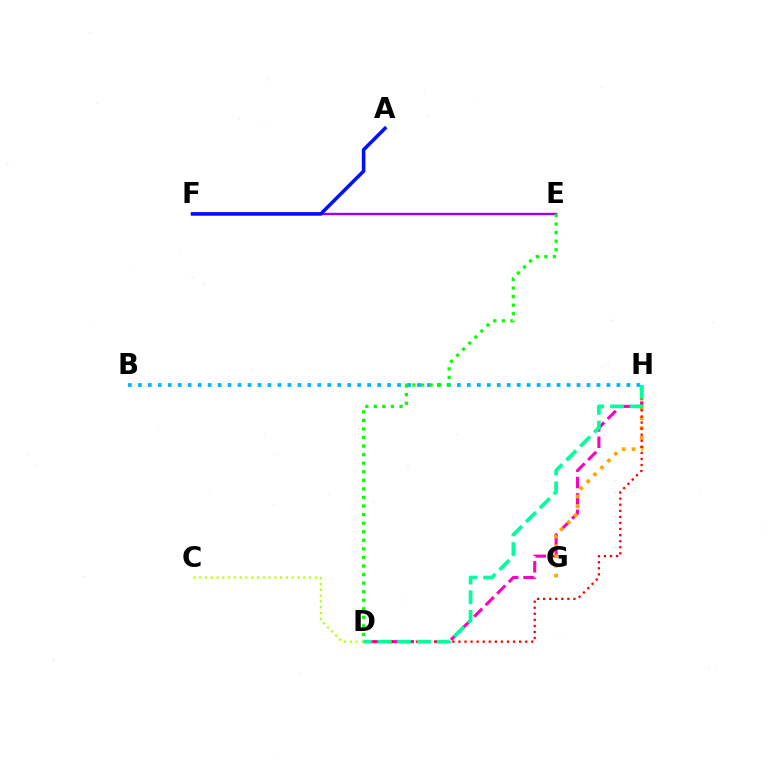{('E', 'F'): [{'color': '#9b00ff', 'line_style': 'solid', 'thickness': 1.71}], ('D', 'H'): [{'color': '#ff00bd', 'line_style': 'dashed', 'thickness': 2.22}, {'color': '#ff0000', 'line_style': 'dotted', 'thickness': 1.65}, {'color': '#00ff9d', 'line_style': 'dashed', 'thickness': 2.67}], ('A', 'F'): [{'color': '#0010ff', 'line_style': 'solid', 'thickness': 2.56}], ('B', 'H'): [{'color': '#00b5ff', 'line_style': 'dotted', 'thickness': 2.71}], ('G', 'H'): [{'color': '#ffa500', 'line_style': 'dotted', 'thickness': 2.66}], ('C', 'D'): [{'color': '#b3ff00', 'line_style': 'dotted', 'thickness': 1.57}], ('D', 'E'): [{'color': '#08ff00', 'line_style': 'dotted', 'thickness': 2.33}]}